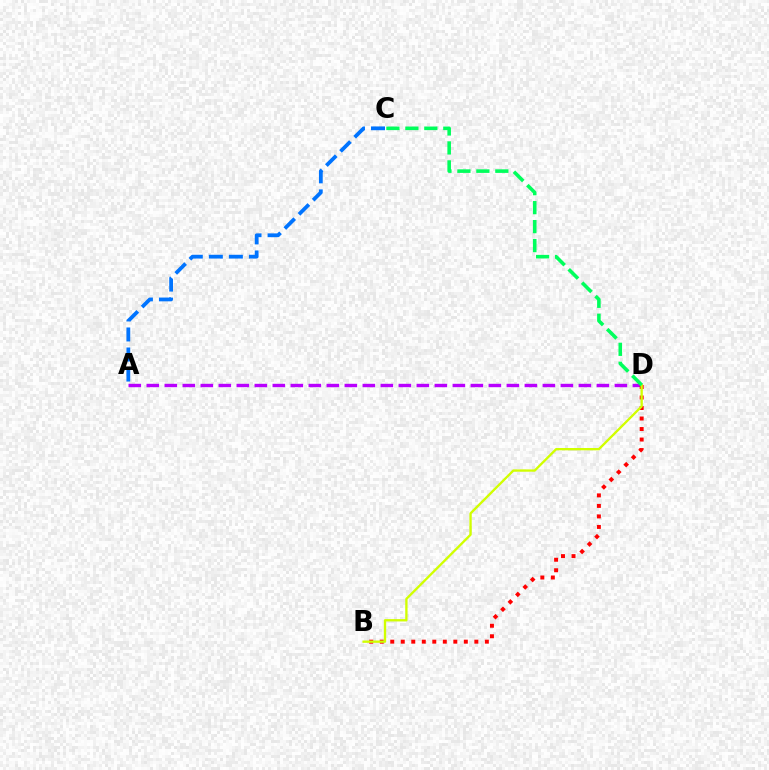{('A', 'C'): [{'color': '#0074ff', 'line_style': 'dashed', 'thickness': 2.72}], ('A', 'D'): [{'color': '#b900ff', 'line_style': 'dashed', 'thickness': 2.45}], ('B', 'D'): [{'color': '#ff0000', 'line_style': 'dotted', 'thickness': 2.86}, {'color': '#d1ff00', 'line_style': 'solid', 'thickness': 1.68}], ('C', 'D'): [{'color': '#00ff5c', 'line_style': 'dashed', 'thickness': 2.58}]}